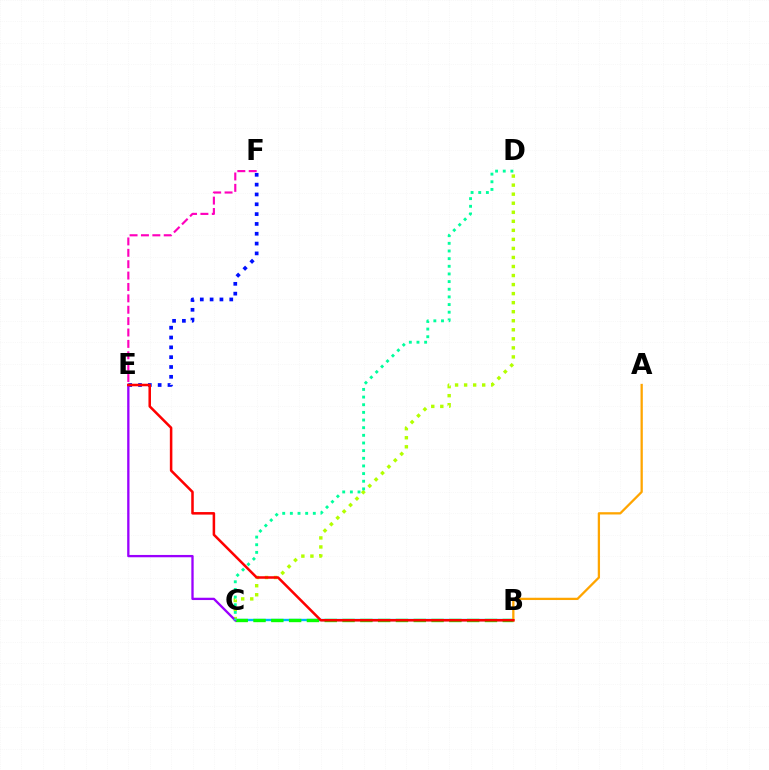{('B', 'C'): [{'color': '#00b5ff', 'line_style': 'solid', 'thickness': 1.7}, {'color': '#08ff00', 'line_style': 'dashed', 'thickness': 2.42}], ('C', 'D'): [{'color': '#b3ff00', 'line_style': 'dotted', 'thickness': 2.46}, {'color': '#00ff9d', 'line_style': 'dotted', 'thickness': 2.08}], ('E', 'F'): [{'color': '#ff00bd', 'line_style': 'dashed', 'thickness': 1.55}, {'color': '#0010ff', 'line_style': 'dotted', 'thickness': 2.67}], ('A', 'B'): [{'color': '#ffa500', 'line_style': 'solid', 'thickness': 1.64}], ('C', 'E'): [{'color': '#9b00ff', 'line_style': 'solid', 'thickness': 1.67}], ('B', 'E'): [{'color': '#ff0000', 'line_style': 'solid', 'thickness': 1.82}]}